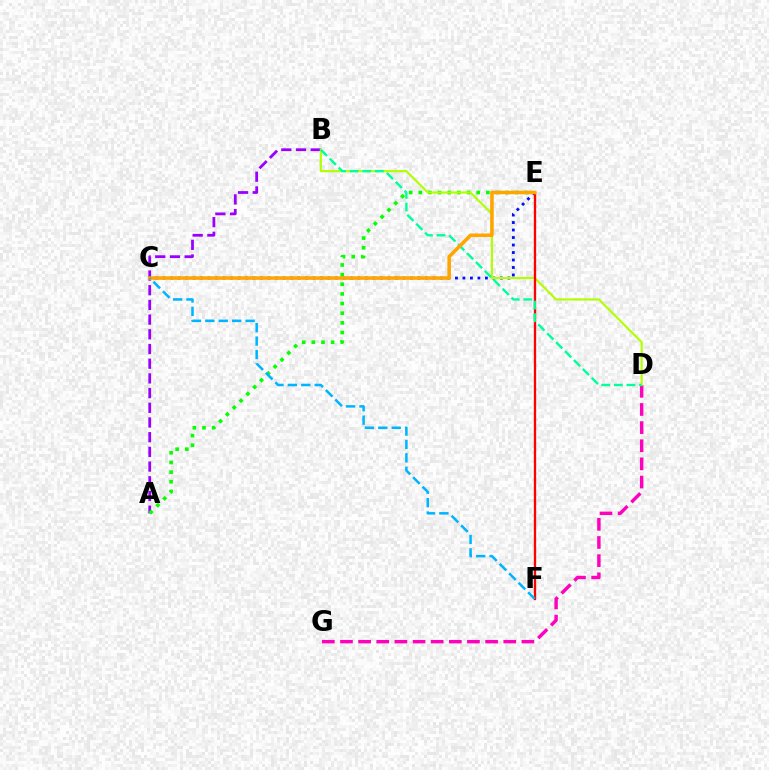{('A', 'B'): [{'color': '#9b00ff', 'line_style': 'dashed', 'thickness': 2.0}], ('A', 'E'): [{'color': '#08ff00', 'line_style': 'dotted', 'thickness': 2.62}], ('C', 'E'): [{'color': '#0010ff', 'line_style': 'dotted', 'thickness': 2.04}, {'color': '#ffa500', 'line_style': 'solid', 'thickness': 2.56}], ('D', 'G'): [{'color': '#ff00bd', 'line_style': 'dashed', 'thickness': 2.46}], ('B', 'D'): [{'color': '#b3ff00', 'line_style': 'solid', 'thickness': 1.54}, {'color': '#00ff9d', 'line_style': 'dashed', 'thickness': 1.71}], ('E', 'F'): [{'color': '#ff0000', 'line_style': 'solid', 'thickness': 1.68}], ('C', 'F'): [{'color': '#00b5ff', 'line_style': 'dashed', 'thickness': 1.82}]}